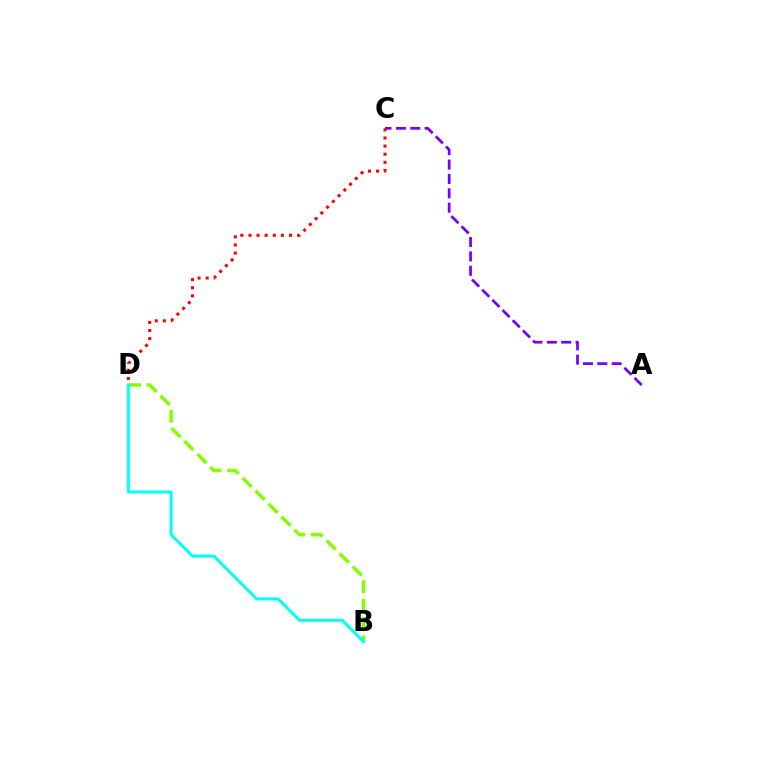{('C', 'D'): [{'color': '#ff0000', 'line_style': 'dotted', 'thickness': 2.2}], ('B', 'D'): [{'color': '#84ff00', 'line_style': 'dashed', 'thickness': 2.49}, {'color': '#00fff6', 'line_style': 'solid', 'thickness': 2.17}], ('A', 'C'): [{'color': '#7200ff', 'line_style': 'dashed', 'thickness': 1.95}]}